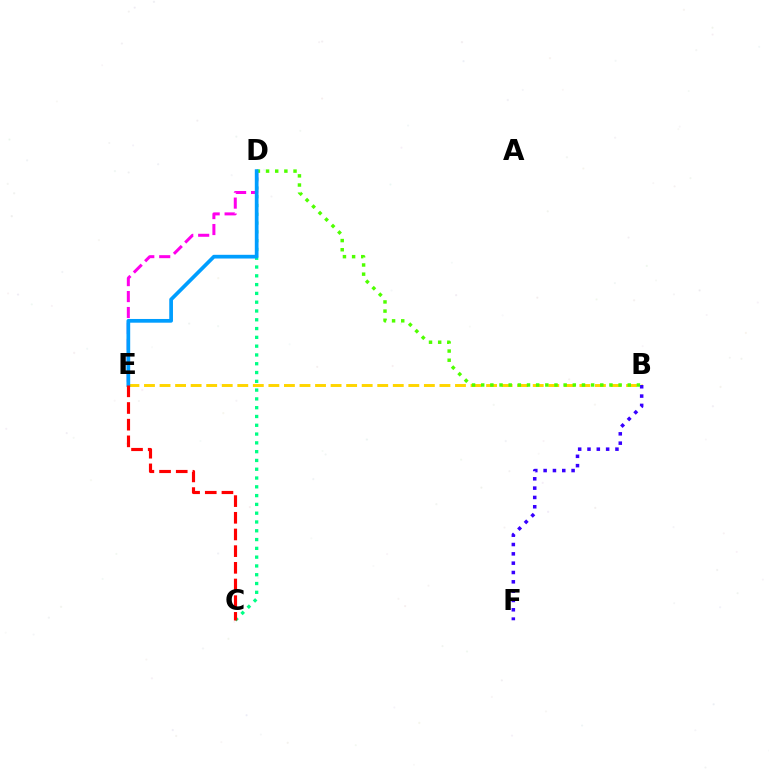{('C', 'D'): [{'color': '#00ff86', 'line_style': 'dotted', 'thickness': 2.39}], ('B', 'E'): [{'color': '#ffd500', 'line_style': 'dashed', 'thickness': 2.11}], ('B', 'F'): [{'color': '#3700ff', 'line_style': 'dotted', 'thickness': 2.53}], ('D', 'E'): [{'color': '#ff00ed', 'line_style': 'dashed', 'thickness': 2.17}, {'color': '#009eff', 'line_style': 'solid', 'thickness': 2.68}], ('B', 'D'): [{'color': '#4fff00', 'line_style': 'dotted', 'thickness': 2.49}], ('C', 'E'): [{'color': '#ff0000', 'line_style': 'dashed', 'thickness': 2.27}]}